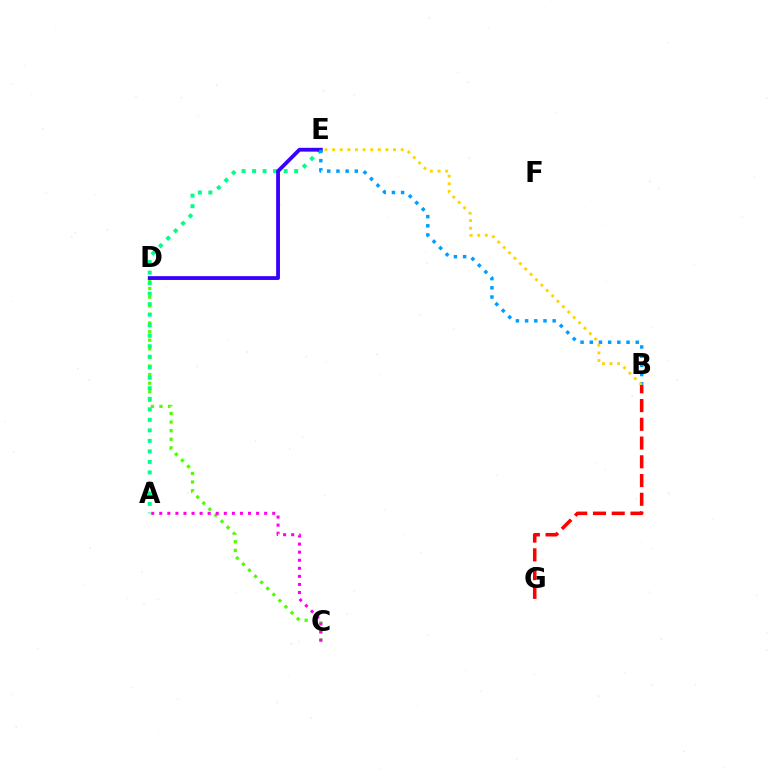{('C', 'D'): [{'color': '#4fff00', 'line_style': 'dotted', 'thickness': 2.34}], ('A', 'C'): [{'color': '#ff00ed', 'line_style': 'dotted', 'thickness': 2.19}], ('A', 'E'): [{'color': '#00ff86', 'line_style': 'dotted', 'thickness': 2.86}], ('D', 'E'): [{'color': '#3700ff', 'line_style': 'solid', 'thickness': 2.74}], ('B', 'E'): [{'color': '#009eff', 'line_style': 'dotted', 'thickness': 2.5}, {'color': '#ffd500', 'line_style': 'dotted', 'thickness': 2.07}], ('B', 'G'): [{'color': '#ff0000', 'line_style': 'dashed', 'thickness': 2.55}]}